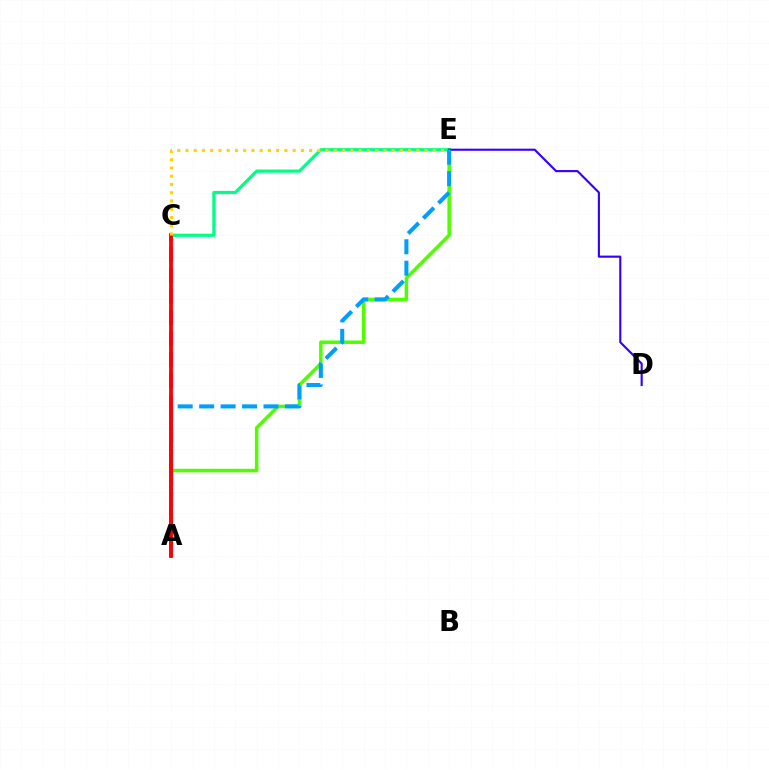{('A', 'E'): [{'color': '#4fff00', 'line_style': 'solid', 'thickness': 2.52}, {'color': '#009eff', 'line_style': 'dashed', 'thickness': 2.91}], ('A', 'C'): [{'color': '#ff00ed', 'line_style': 'dashed', 'thickness': 2.85}, {'color': '#ff0000', 'line_style': 'solid', 'thickness': 2.73}], ('C', 'E'): [{'color': '#00ff86', 'line_style': 'solid', 'thickness': 2.3}, {'color': '#ffd500', 'line_style': 'dotted', 'thickness': 2.24}], ('D', 'E'): [{'color': '#3700ff', 'line_style': 'solid', 'thickness': 1.54}]}